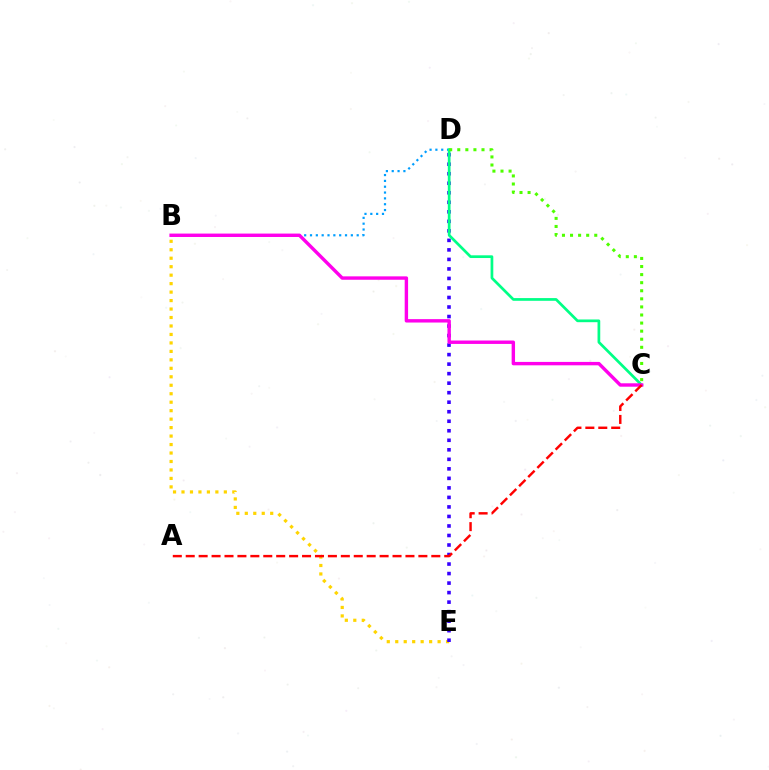{('B', 'E'): [{'color': '#ffd500', 'line_style': 'dotted', 'thickness': 2.3}], ('D', 'E'): [{'color': '#3700ff', 'line_style': 'dotted', 'thickness': 2.59}], ('B', 'D'): [{'color': '#009eff', 'line_style': 'dotted', 'thickness': 1.59}], ('C', 'D'): [{'color': '#00ff86', 'line_style': 'solid', 'thickness': 1.96}, {'color': '#4fff00', 'line_style': 'dotted', 'thickness': 2.19}], ('B', 'C'): [{'color': '#ff00ed', 'line_style': 'solid', 'thickness': 2.45}], ('A', 'C'): [{'color': '#ff0000', 'line_style': 'dashed', 'thickness': 1.76}]}